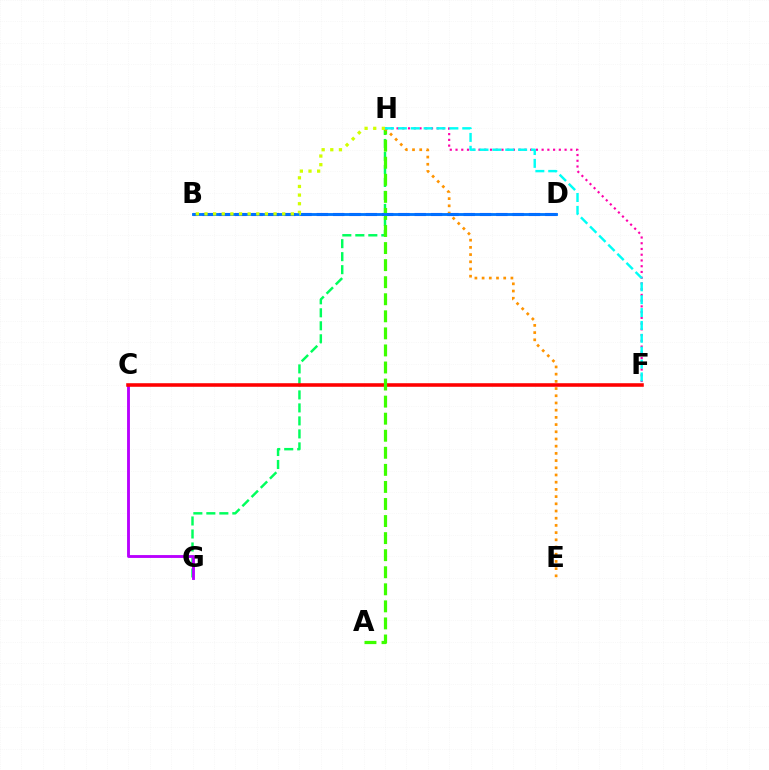{('G', 'H'): [{'color': '#00ff5c', 'line_style': 'dashed', 'thickness': 1.77}], ('B', 'D'): [{'color': '#2500ff', 'line_style': 'dashed', 'thickness': 2.22}, {'color': '#0074ff', 'line_style': 'solid', 'thickness': 2.05}], ('C', 'G'): [{'color': '#b900ff', 'line_style': 'solid', 'thickness': 2.06}], ('F', 'H'): [{'color': '#ff00ac', 'line_style': 'dotted', 'thickness': 1.56}, {'color': '#00fff6', 'line_style': 'dashed', 'thickness': 1.75}], ('C', 'F'): [{'color': '#ff0000', 'line_style': 'solid', 'thickness': 2.56}], ('A', 'H'): [{'color': '#3dff00', 'line_style': 'dashed', 'thickness': 2.32}], ('E', 'H'): [{'color': '#ff9400', 'line_style': 'dotted', 'thickness': 1.96}], ('B', 'H'): [{'color': '#d1ff00', 'line_style': 'dotted', 'thickness': 2.35}]}